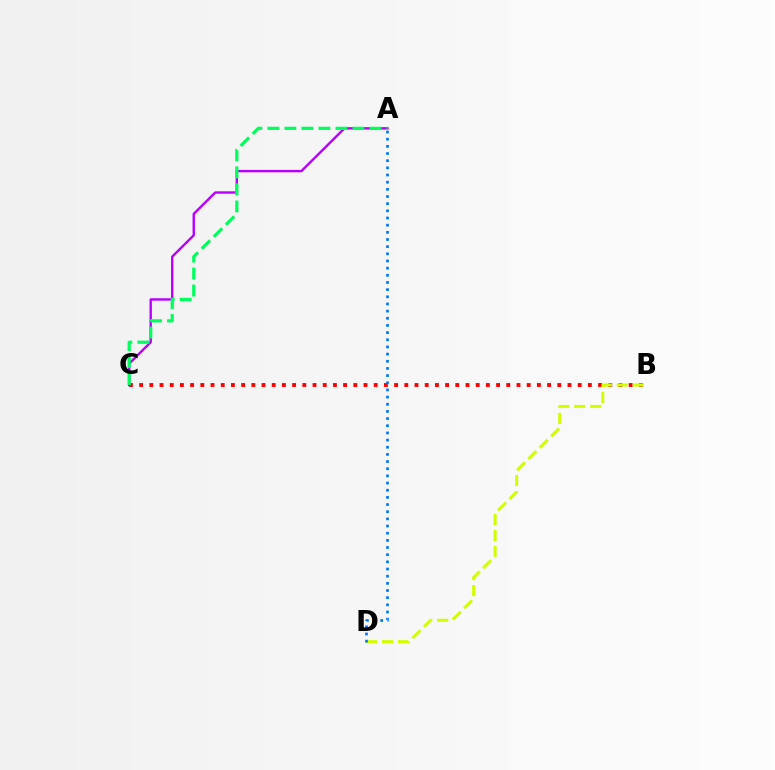{('B', 'C'): [{'color': '#ff0000', 'line_style': 'dotted', 'thickness': 2.77}], ('A', 'C'): [{'color': '#b900ff', 'line_style': 'solid', 'thickness': 1.73}, {'color': '#00ff5c', 'line_style': 'dashed', 'thickness': 2.31}], ('B', 'D'): [{'color': '#d1ff00', 'line_style': 'dashed', 'thickness': 2.17}], ('A', 'D'): [{'color': '#0074ff', 'line_style': 'dotted', 'thickness': 1.95}]}